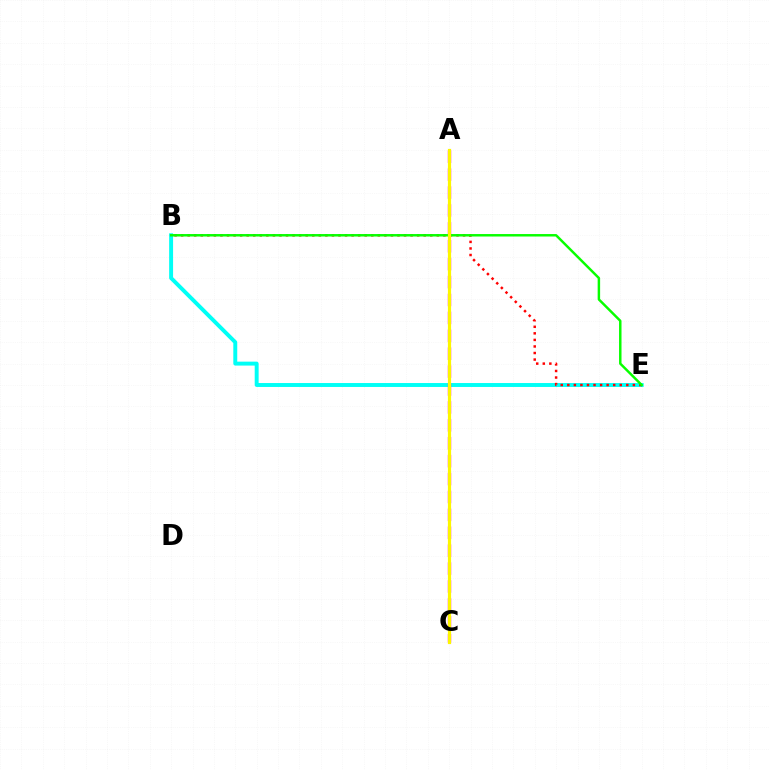{('A', 'C'): [{'color': '#0010ff', 'line_style': 'solid', 'thickness': 1.85}, {'color': '#ee00ff', 'line_style': 'dashed', 'thickness': 2.43}, {'color': '#fcf500', 'line_style': 'solid', 'thickness': 2.3}], ('B', 'E'): [{'color': '#00fff6', 'line_style': 'solid', 'thickness': 2.83}, {'color': '#ff0000', 'line_style': 'dotted', 'thickness': 1.78}, {'color': '#08ff00', 'line_style': 'solid', 'thickness': 1.77}]}